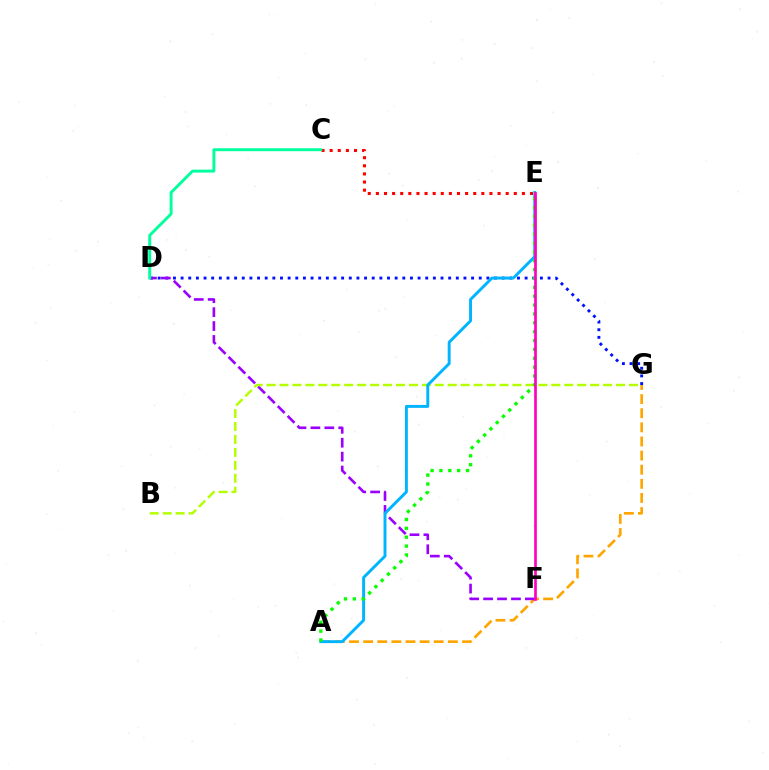{('C', 'E'): [{'color': '#ff0000', 'line_style': 'dotted', 'thickness': 2.2}], ('D', 'G'): [{'color': '#0010ff', 'line_style': 'dotted', 'thickness': 2.08}], ('A', 'G'): [{'color': '#ffa500', 'line_style': 'dashed', 'thickness': 1.92}], ('D', 'F'): [{'color': '#9b00ff', 'line_style': 'dashed', 'thickness': 1.89}], ('C', 'D'): [{'color': '#00ff9d', 'line_style': 'solid', 'thickness': 2.1}], ('B', 'G'): [{'color': '#b3ff00', 'line_style': 'dashed', 'thickness': 1.76}], ('A', 'E'): [{'color': '#00b5ff', 'line_style': 'solid', 'thickness': 2.11}, {'color': '#08ff00', 'line_style': 'dotted', 'thickness': 2.41}], ('E', 'F'): [{'color': '#ff00bd', 'line_style': 'solid', 'thickness': 1.93}]}